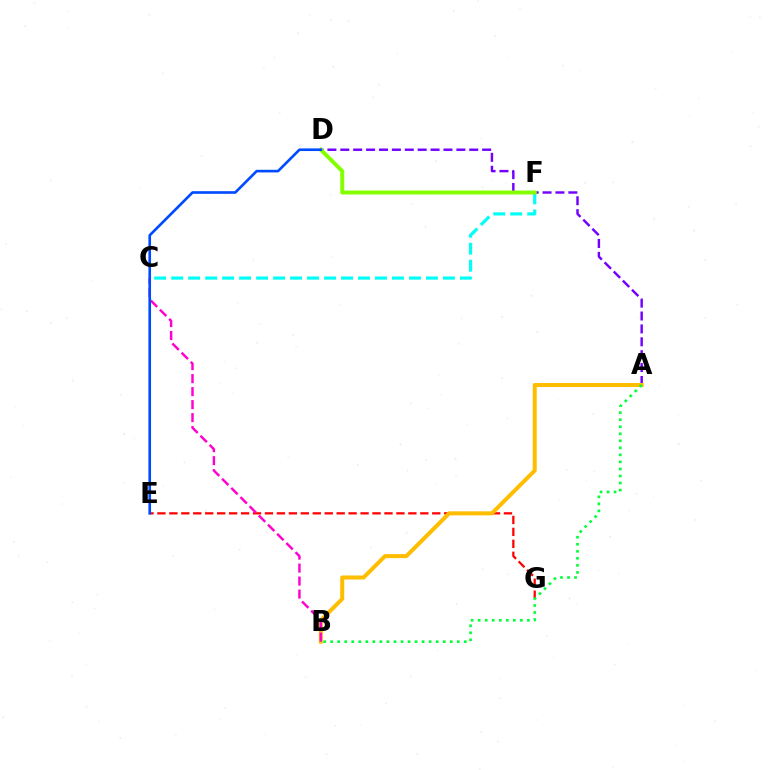{('E', 'G'): [{'color': '#ff0000', 'line_style': 'dashed', 'thickness': 1.62}], ('A', 'D'): [{'color': '#7200ff', 'line_style': 'dashed', 'thickness': 1.75}], ('A', 'B'): [{'color': '#ffbd00', 'line_style': 'solid', 'thickness': 2.9}, {'color': '#00ff39', 'line_style': 'dotted', 'thickness': 1.91}], ('B', 'C'): [{'color': '#ff00cf', 'line_style': 'dashed', 'thickness': 1.76}], ('C', 'F'): [{'color': '#00fff6', 'line_style': 'dashed', 'thickness': 2.31}], ('D', 'F'): [{'color': '#84ff00', 'line_style': 'solid', 'thickness': 2.85}], ('D', 'E'): [{'color': '#004bff', 'line_style': 'solid', 'thickness': 1.9}]}